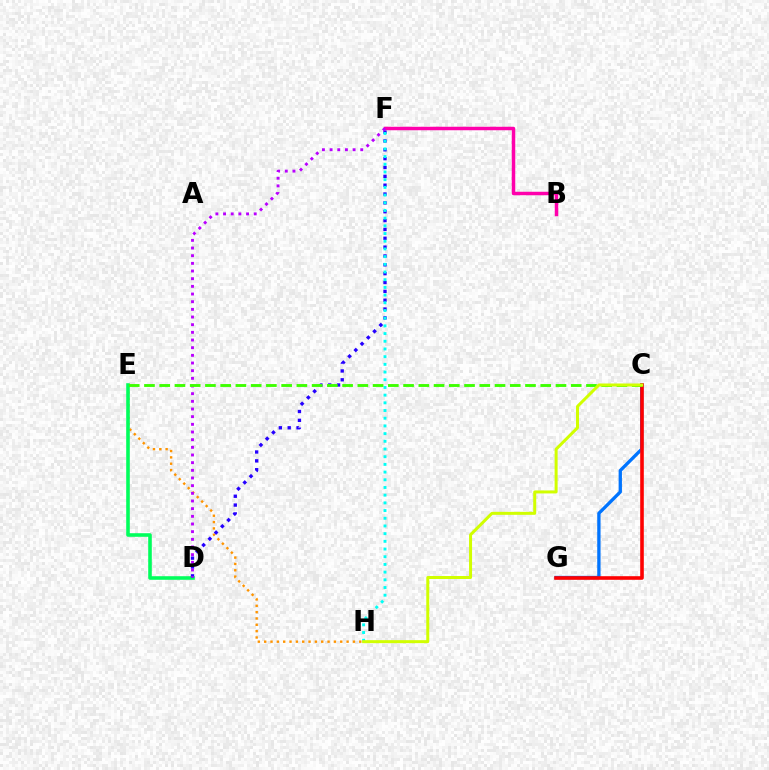{('B', 'F'): [{'color': '#ff00ac', 'line_style': 'solid', 'thickness': 2.5}], ('E', 'H'): [{'color': '#ff9400', 'line_style': 'dotted', 'thickness': 1.72}], ('D', 'E'): [{'color': '#00ff5c', 'line_style': 'solid', 'thickness': 2.58}], ('D', 'F'): [{'color': '#2500ff', 'line_style': 'dotted', 'thickness': 2.4}, {'color': '#b900ff', 'line_style': 'dotted', 'thickness': 2.08}], ('C', 'G'): [{'color': '#0074ff', 'line_style': 'solid', 'thickness': 2.39}, {'color': '#ff0000', 'line_style': 'solid', 'thickness': 2.59}], ('F', 'H'): [{'color': '#00fff6', 'line_style': 'dotted', 'thickness': 2.09}], ('C', 'E'): [{'color': '#3dff00', 'line_style': 'dashed', 'thickness': 2.07}], ('C', 'H'): [{'color': '#d1ff00', 'line_style': 'solid', 'thickness': 2.16}]}